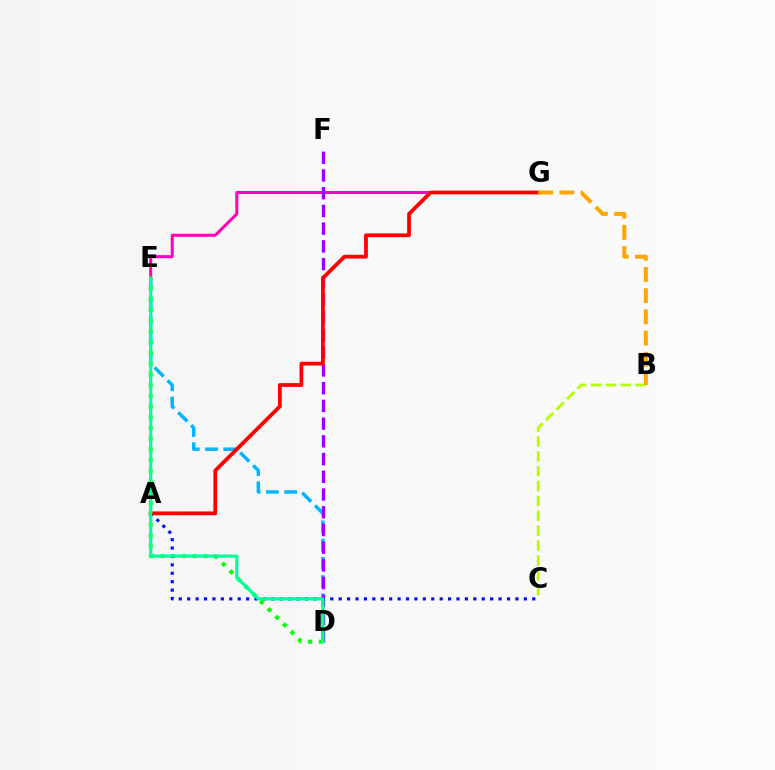{('E', 'G'): [{'color': '#ff00bd', 'line_style': 'solid', 'thickness': 2.18}], ('B', 'C'): [{'color': '#b3ff00', 'line_style': 'dashed', 'thickness': 2.02}], ('D', 'E'): [{'color': '#00b5ff', 'line_style': 'dashed', 'thickness': 2.48}, {'color': '#08ff00', 'line_style': 'dotted', 'thickness': 2.92}, {'color': '#00ff9d', 'line_style': 'solid', 'thickness': 2.27}], ('D', 'F'): [{'color': '#9b00ff', 'line_style': 'dashed', 'thickness': 2.41}], ('A', 'C'): [{'color': '#0010ff', 'line_style': 'dotted', 'thickness': 2.29}], ('A', 'G'): [{'color': '#ff0000', 'line_style': 'solid', 'thickness': 2.71}], ('B', 'G'): [{'color': '#ffa500', 'line_style': 'dashed', 'thickness': 2.88}]}